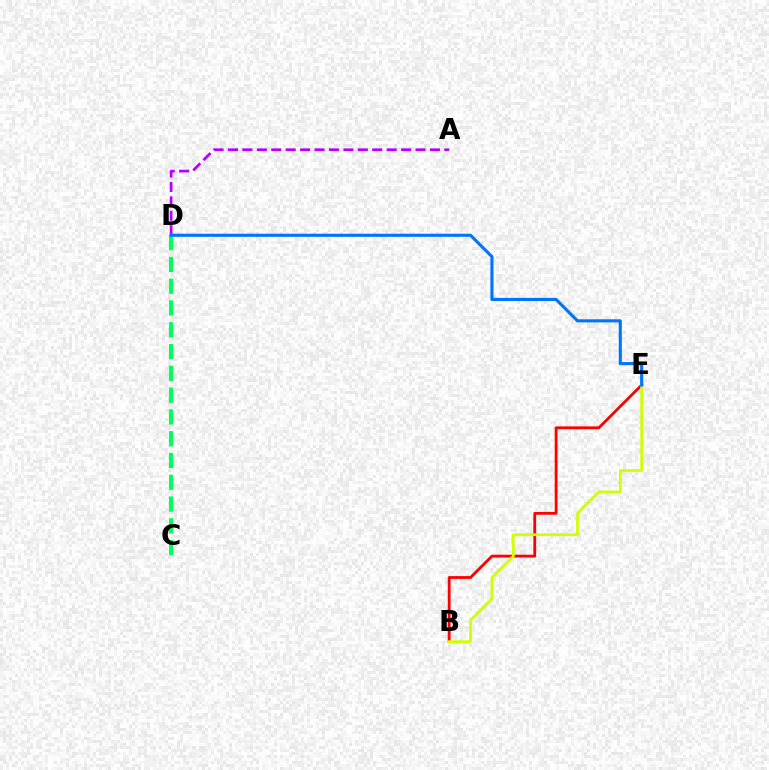{('C', 'D'): [{'color': '#00ff5c', 'line_style': 'dashed', 'thickness': 2.96}], ('B', 'E'): [{'color': '#ff0000', 'line_style': 'solid', 'thickness': 2.01}, {'color': '#d1ff00', 'line_style': 'solid', 'thickness': 1.97}], ('A', 'D'): [{'color': '#b900ff', 'line_style': 'dashed', 'thickness': 1.96}], ('D', 'E'): [{'color': '#0074ff', 'line_style': 'solid', 'thickness': 2.23}]}